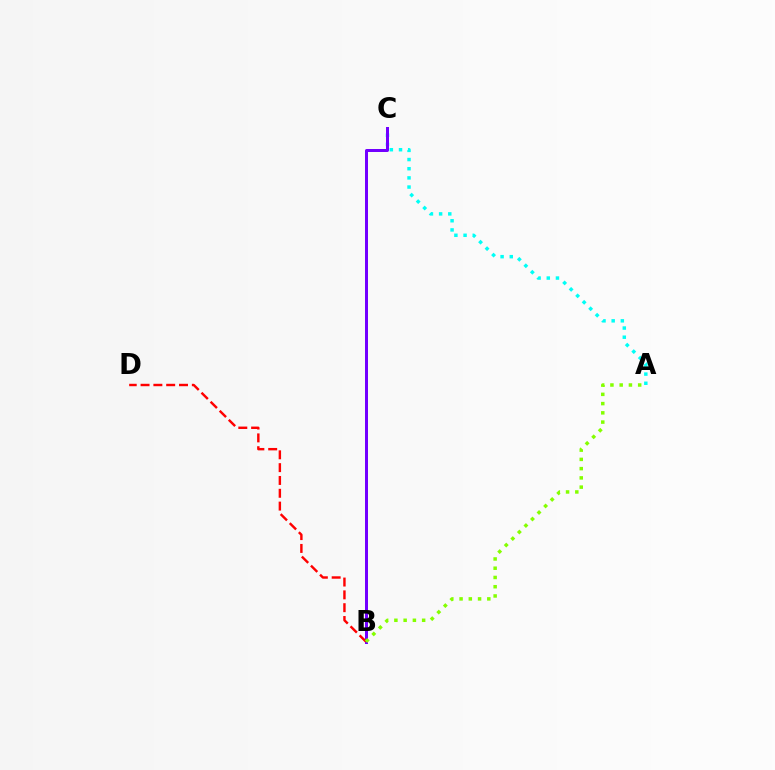{('A', 'C'): [{'color': '#00fff6', 'line_style': 'dotted', 'thickness': 2.49}], ('B', 'C'): [{'color': '#7200ff', 'line_style': 'solid', 'thickness': 2.16}], ('B', 'D'): [{'color': '#ff0000', 'line_style': 'dashed', 'thickness': 1.74}], ('A', 'B'): [{'color': '#84ff00', 'line_style': 'dotted', 'thickness': 2.51}]}